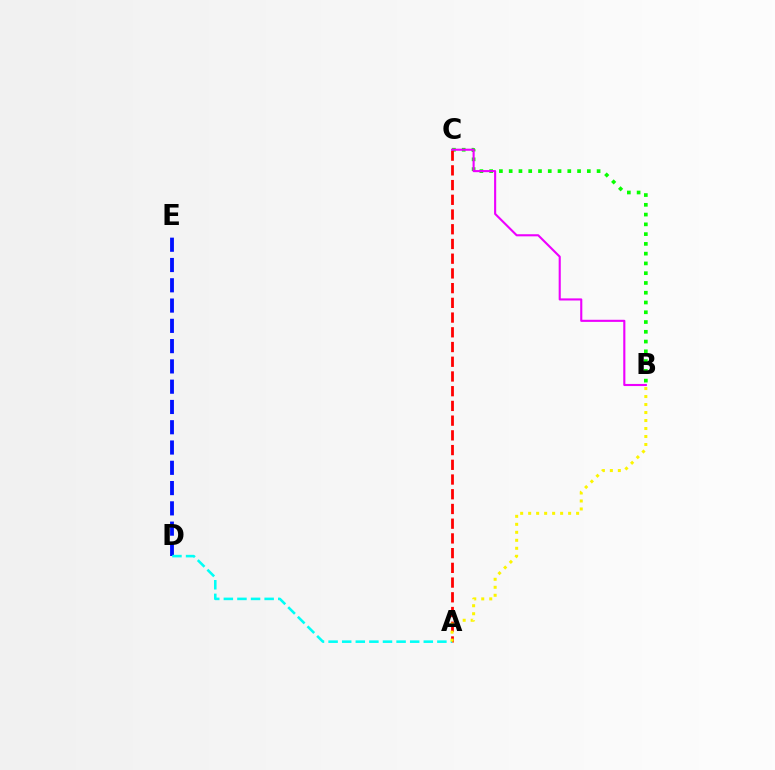{('D', 'E'): [{'color': '#0010ff', 'line_style': 'dashed', 'thickness': 2.75}], ('B', 'C'): [{'color': '#08ff00', 'line_style': 'dotted', 'thickness': 2.65}, {'color': '#ee00ff', 'line_style': 'solid', 'thickness': 1.52}], ('A', 'C'): [{'color': '#ff0000', 'line_style': 'dashed', 'thickness': 2.0}], ('A', 'D'): [{'color': '#00fff6', 'line_style': 'dashed', 'thickness': 1.85}], ('A', 'B'): [{'color': '#fcf500', 'line_style': 'dotted', 'thickness': 2.17}]}